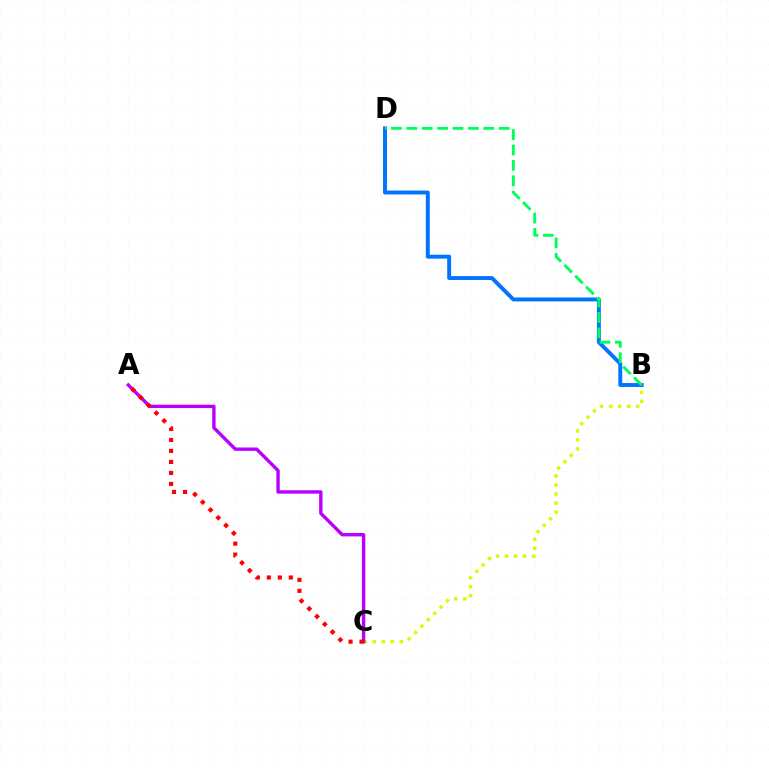{('B', 'D'): [{'color': '#0074ff', 'line_style': 'solid', 'thickness': 2.83}, {'color': '#00ff5c', 'line_style': 'dashed', 'thickness': 2.09}], ('B', 'C'): [{'color': '#d1ff00', 'line_style': 'dotted', 'thickness': 2.45}], ('A', 'C'): [{'color': '#b900ff', 'line_style': 'solid', 'thickness': 2.44}, {'color': '#ff0000', 'line_style': 'dotted', 'thickness': 2.98}]}